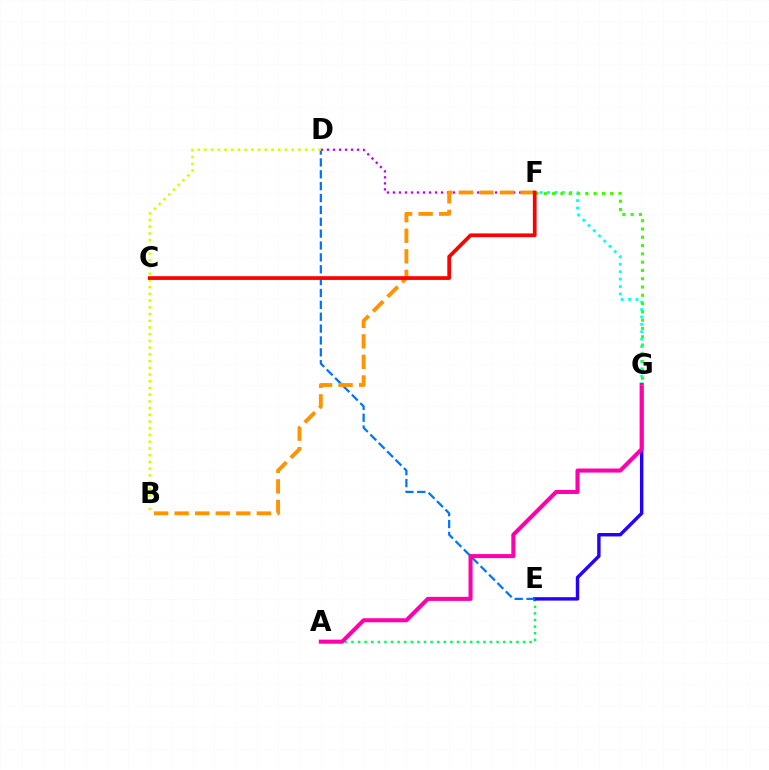{('D', 'F'): [{'color': '#b900ff', 'line_style': 'dotted', 'thickness': 1.63}], ('A', 'E'): [{'color': '#00ff5c', 'line_style': 'dotted', 'thickness': 1.79}], ('F', 'G'): [{'color': '#00fff6', 'line_style': 'dotted', 'thickness': 2.01}, {'color': '#3dff00', 'line_style': 'dotted', 'thickness': 2.25}], ('E', 'G'): [{'color': '#2500ff', 'line_style': 'solid', 'thickness': 2.46}], ('D', 'E'): [{'color': '#0074ff', 'line_style': 'dashed', 'thickness': 1.61}], ('B', 'D'): [{'color': '#d1ff00', 'line_style': 'dotted', 'thickness': 1.83}], ('A', 'G'): [{'color': '#ff00ac', 'line_style': 'solid', 'thickness': 2.92}], ('B', 'F'): [{'color': '#ff9400', 'line_style': 'dashed', 'thickness': 2.79}], ('C', 'F'): [{'color': '#ff0000', 'line_style': 'solid', 'thickness': 2.68}]}